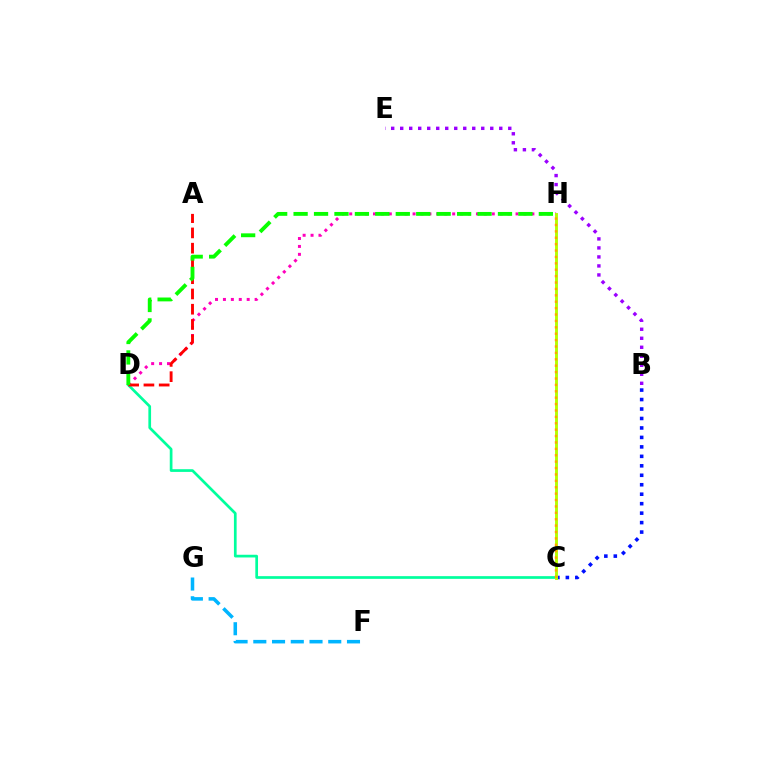{('D', 'H'): [{'color': '#ff00bd', 'line_style': 'dotted', 'thickness': 2.15}, {'color': '#08ff00', 'line_style': 'dashed', 'thickness': 2.78}], ('B', 'C'): [{'color': '#0010ff', 'line_style': 'dotted', 'thickness': 2.57}], ('C', 'D'): [{'color': '#00ff9d', 'line_style': 'solid', 'thickness': 1.95}], ('F', 'G'): [{'color': '#00b5ff', 'line_style': 'dashed', 'thickness': 2.55}], ('C', 'H'): [{'color': '#b3ff00', 'line_style': 'solid', 'thickness': 2.09}, {'color': '#ffa500', 'line_style': 'dotted', 'thickness': 1.74}], ('B', 'E'): [{'color': '#9b00ff', 'line_style': 'dotted', 'thickness': 2.45}], ('A', 'D'): [{'color': '#ff0000', 'line_style': 'dashed', 'thickness': 2.07}]}